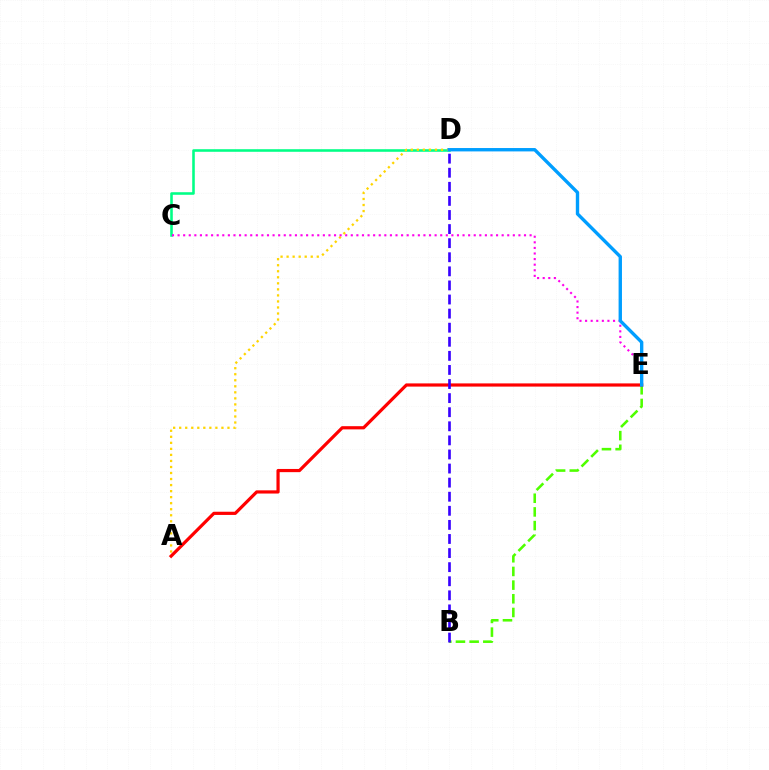{('C', 'D'): [{'color': '#00ff86', 'line_style': 'solid', 'thickness': 1.85}], ('B', 'E'): [{'color': '#4fff00', 'line_style': 'dashed', 'thickness': 1.86}], ('A', 'D'): [{'color': '#ffd500', 'line_style': 'dotted', 'thickness': 1.64}], ('C', 'E'): [{'color': '#ff00ed', 'line_style': 'dotted', 'thickness': 1.52}], ('A', 'E'): [{'color': '#ff0000', 'line_style': 'solid', 'thickness': 2.3}], ('B', 'D'): [{'color': '#3700ff', 'line_style': 'dashed', 'thickness': 1.91}], ('D', 'E'): [{'color': '#009eff', 'line_style': 'solid', 'thickness': 2.43}]}